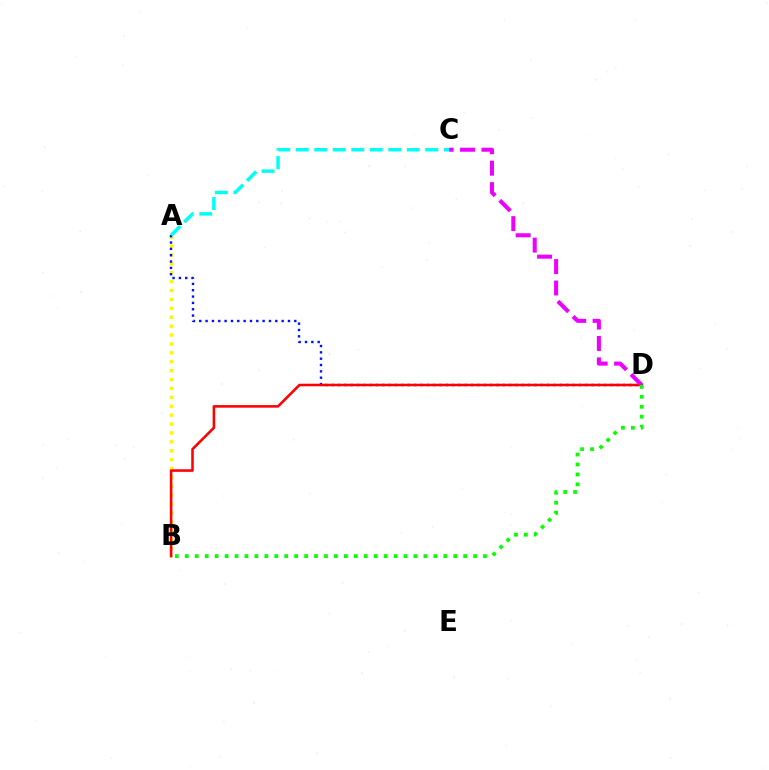{('A', 'B'): [{'color': '#fcf500', 'line_style': 'dotted', 'thickness': 2.42}], ('A', 'D'): [{'color': '#0010ff', 'line_style': 'dotted', 'thickness': 1.72}], ('B', 'D'): [{'color': '#ff0000', 'line_style': 'solid', 'thickness': 1.84}, {'color': '#08ff00', 'line_style': 'dotted', 'thickness': 2.7}], ('A', 'C'): [{'color': '#00fff6', 'line_style': 'dashed', 'thickness': 2.52}], ('C', 'D'): [{'color': '#ee00ff', 'line_style': 'dashed', 'thickness': 2.91}]}